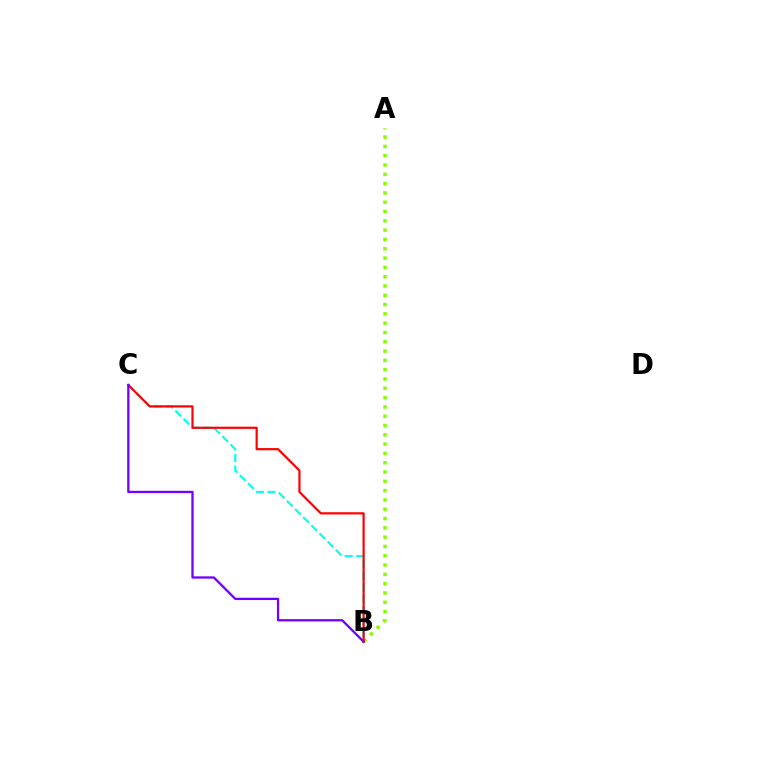{('B', 'C'): [{'color': '#00fff6', 'line_style': 'dashed', 'thickness': 1.57}, {'color': '#ff0000', 'line_style': 'solid', 'thickness': 1.58}, {'color': '#7200ff', 'line_style': 'solid', 'thickness': 1.65}], ('A', 'B'): [{'color': '#84ff00', 'line_style': 'dotted', 'thickness': 2.53}]}